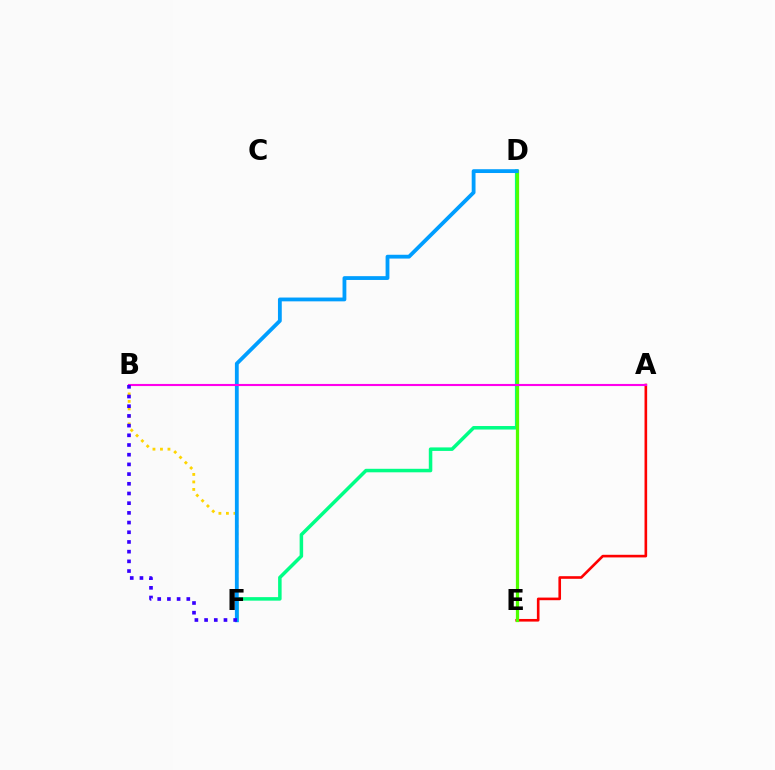{('A', 'E'): [{'color': '#ff0000', 'line_style': 'solid', 'thickness': 1.89}], ('B', 'F'): [{'color': '#ffd500', 'line_style': 'dotted', 'thickness': 2.04}, {'color': '#3700ff', 'line_style': 'dotted', 'thickness': 2.63}], ('D', 'F'): [{'color': '#00ff86', 'line_style': 'solid', 'thickness': 2.53}, {'color': '#009eff', 'line_style': 'solid', 'thickness': 2.74}], ('D', 'E'): [{'color': '#4fff00', 'line_style': 'solid', 'thickness': 2.33}], ('A', 'B'): [{'color': '#ff00ed', 'line_style': 'solid', 'thickness': 1.52}]}